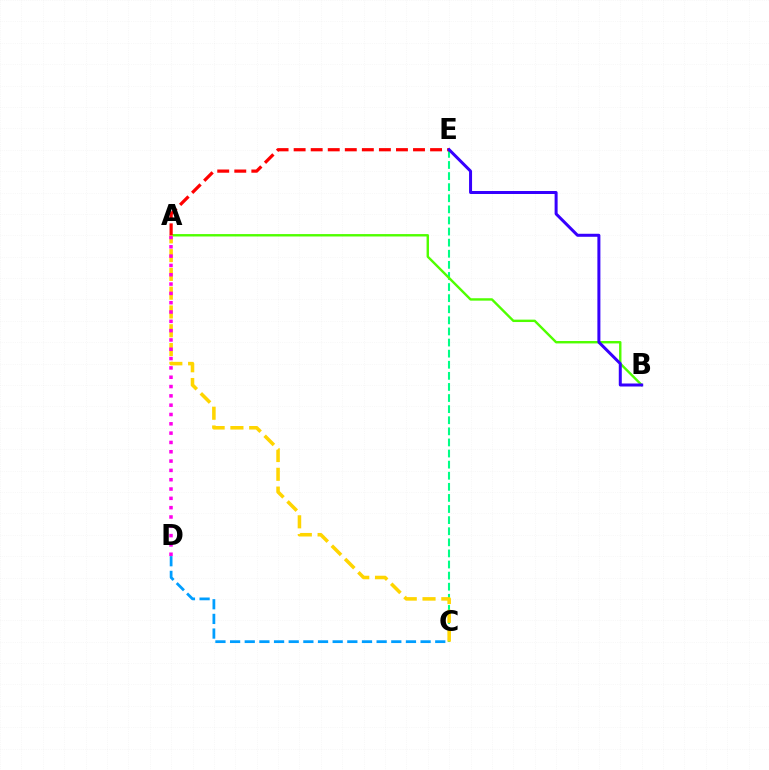{('C', 'E'): [{'color': '#00ff86', 'line_style': 'dashed', 'thickness': 1.51}], ('A', 'B'): [{'color': '#4fff00', 'line_style': 'solid', 'thickness': 1.73}], ('A', 'E'): [{'color': '#ff0000', 'line_style': 'dashed', 'thickness': 2.32}], ('A', 'C'): [{'color': '#ffd500', 'line_style': 'dashed', 'thickness': 2.55}], ('C', 'D'): [{'color': '#009eff', 'line_style': 'dashed', 'thickness': 1.99}], ('B', 'E'): [{'color': '#3700ff', 'line_style': 'solid', 'thickness': 2.16}], ('A', 'D'): [{'color': '#ff00ed', 'line_style': 'dotted', 'thickness': 2.53}]}